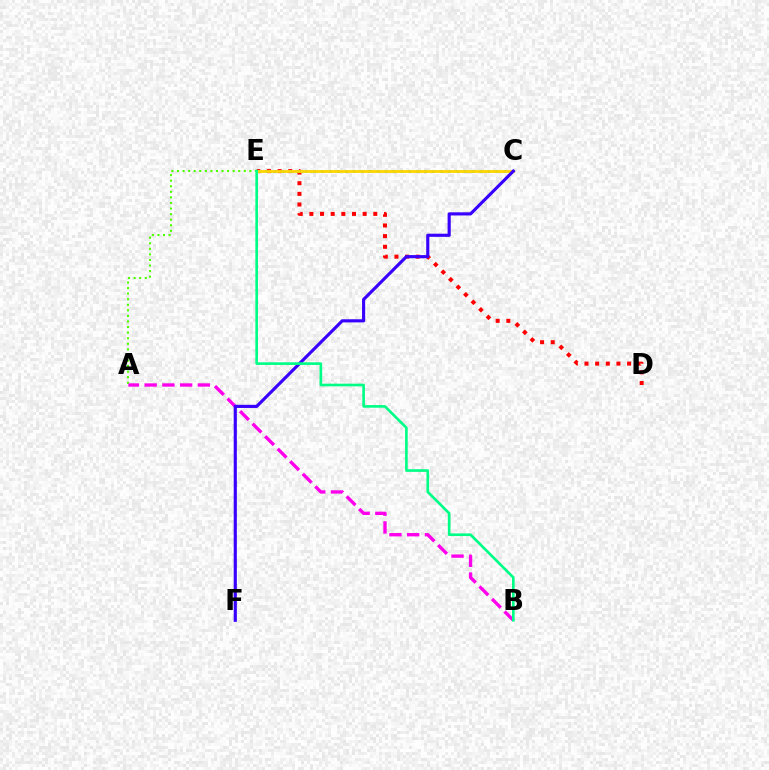{('D', 'E'): [{'color': '#ff0000', 'line_style': 'dotted', 'thickness': 2.89}], ('C', 'E'): [{'color': '#009eff', 'line_style': 'dotted', 'thickness': 2.15}, {'color': '#ffd500', 'line_style': 'solid', 'thickness': 2.02}], ('A', 'E'): [{'color': '#4fff00', 'line_style': 'dotted', 'thickness': 1.51}], ('A', 'B'): [{'color': '#ff00ed', 'line_style': 'dashed', 'thickness': 2.41}], ('C', 'F'): [{'color': '#3700ff', 'line_style': 'solid', 'thickness': 2.26}], ('B', 'E'): [{'color': '#00ff86', 'line_style': 'solid', 'thickness': 1.91}]}